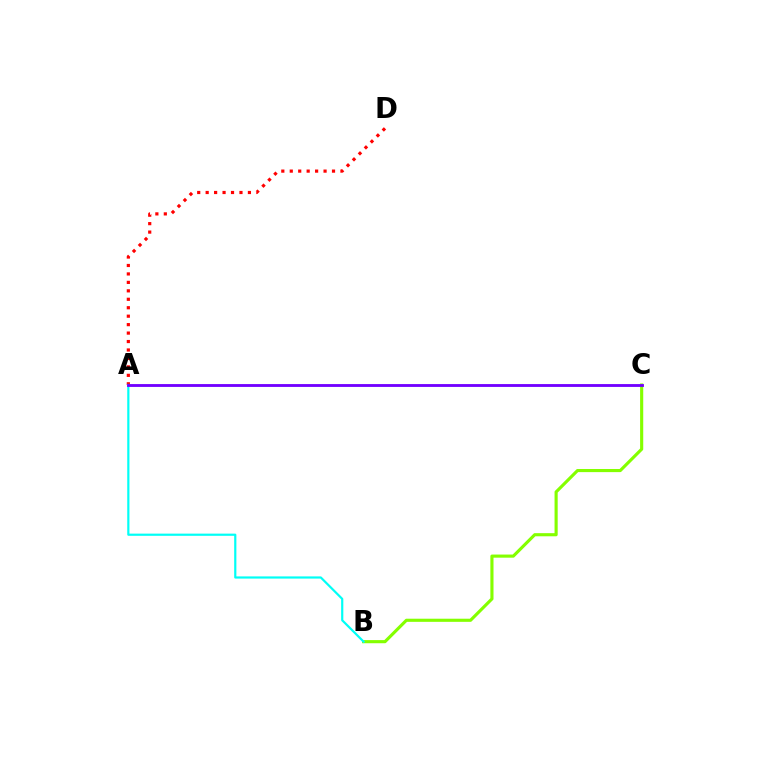{('B', 'C'): [{'color': '#84ff00', 'line_style': 'solid', 'thickness': 2.25}], ('A', 'D'): [{'color': '#ff0000', 'line_style': 'dotted', 'thickness': 2.3}], ('A', 'B'): [{'color': '#00fff6', 'line_style': 'solid', 'thickness': 1.58}], ('A', 'C'): [{'color': '#7200ff', 'line_style': 'solid', 'thickness': 2.05}]}